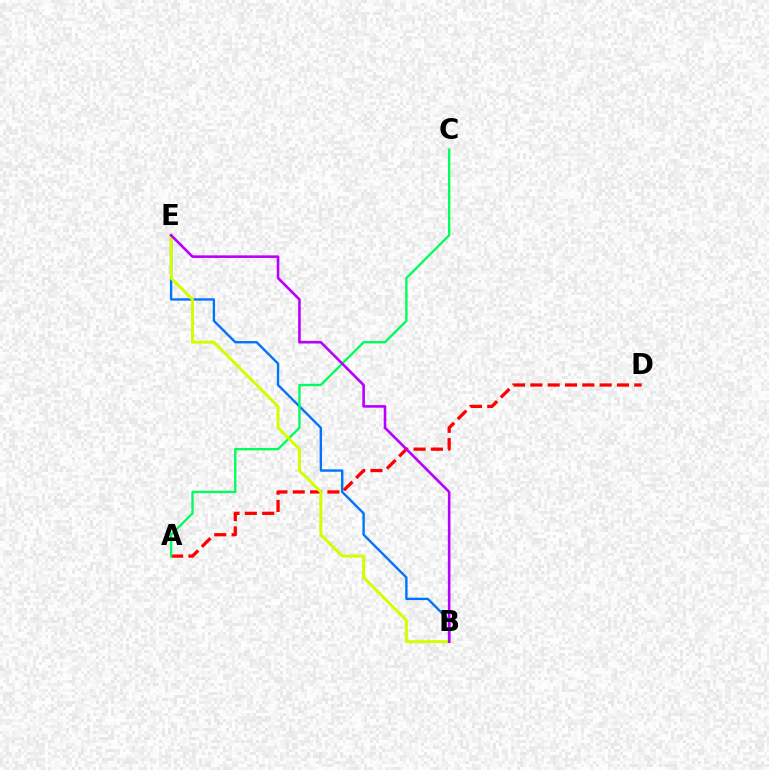{('B', 'E'): [{'color': '#0074ff', 'line_style': 'solid', 'thickness': 1.71}, {'color': '#d1ff00', 'line_style': 'solid', 'thickness': 2.13}, {'color': '#b900ff', 'line_style': 'solid', 'thickness': 1.88}], ('A', 'D'): [{'color': '#ff0000', 'line_style': 'dashed', 'thickness': 2.35}], ('A', 'C'): [{'color': '#00ff5c', 'line_style': 'solid', 'thickness': 1.7}]}